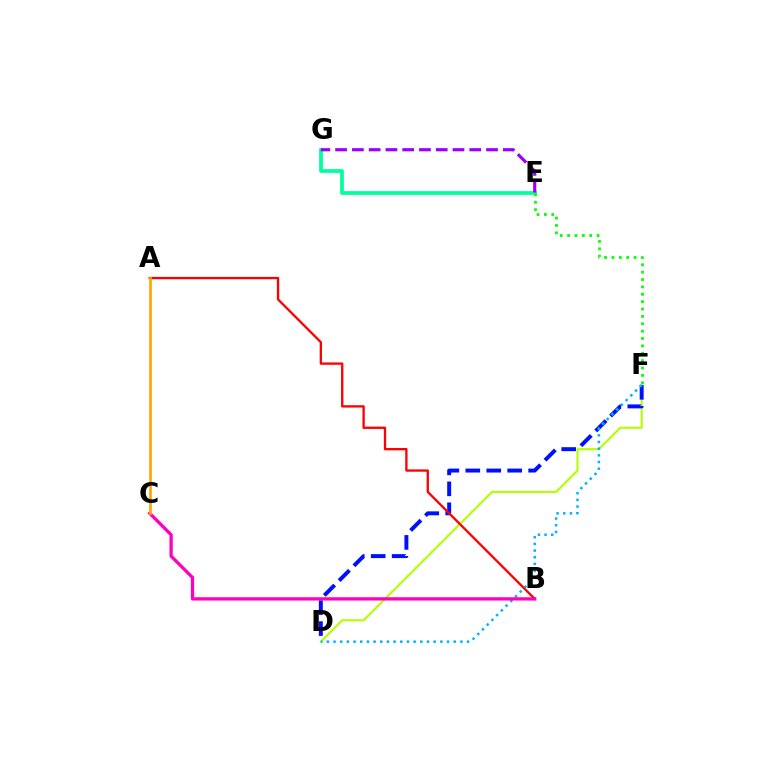{('D', 'F'): [{'color': '#b3ff00', 'line_style': 'solid', 'thickness': 1.52}, {'color': '#0010ff', 'line_style': 'dashed', 'thickness': 2.85}, {'color': '#00b5ff', 'line_style': 'dotted', 'thickness': 1.81}], ('E', 'G'): [{'color': '#00ff9d', 'line_style': 'solid', 'thickness': 2.69}, {'color': '#9b00ff', 'line_style': 'dashed', 'thickness': 2.28}], ('A', 'B'): [{'color': '#ff0000', 'line_style': 'solid', 'thickness': 1.67}], ('E', 'F'): [{'color': '#08ff00', 'line_style': 'dotted', 'thickness': 2.0}], ('B', 'C'): [{'color': '#ff00bd', 'line_style': 'solid', 'thickness': 2.37}], ('A', 'C'): [{'color': '#ffa500', 'line_style': 'solid', 'thickness': 1.93}]}